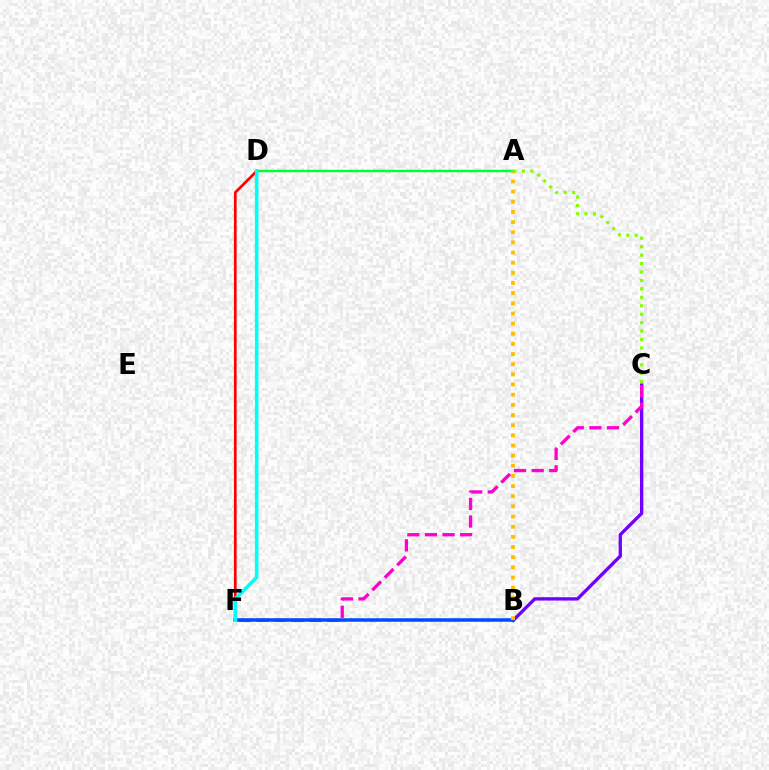{('A', 'D'): [{'color': '#00ff39', 'line_style': 'solid', 'thickness': 1.77}], ('B', 'C'): [{'color': '#7200ff', 'line_style': 'solid', 'thickness': 2.4}], ('D', 'F'): [{'color': '#ff0000', 'line_style': 'solid', 'thickness': 1.95}, {'color': '#00fff6', 'line_style': 'solid', 'thickness': 2.59}], ('C', 'F'): [{'color': '#ff00cf', 'line_style': 'dashed', 'thickness': 2.39}], ('B', 'F'): [{'color': '#004bff', 'line_style': 'solid', 'thickness': 2.52}], ('A', 'B'): [{'color': '#ffbd00', 'line_style': 'dotted', 'thickness': 2.76}], ('A', 'C'): [{'color': '#84ff00', 'line_style': 'dotted', 'thickness': 2.29}]}